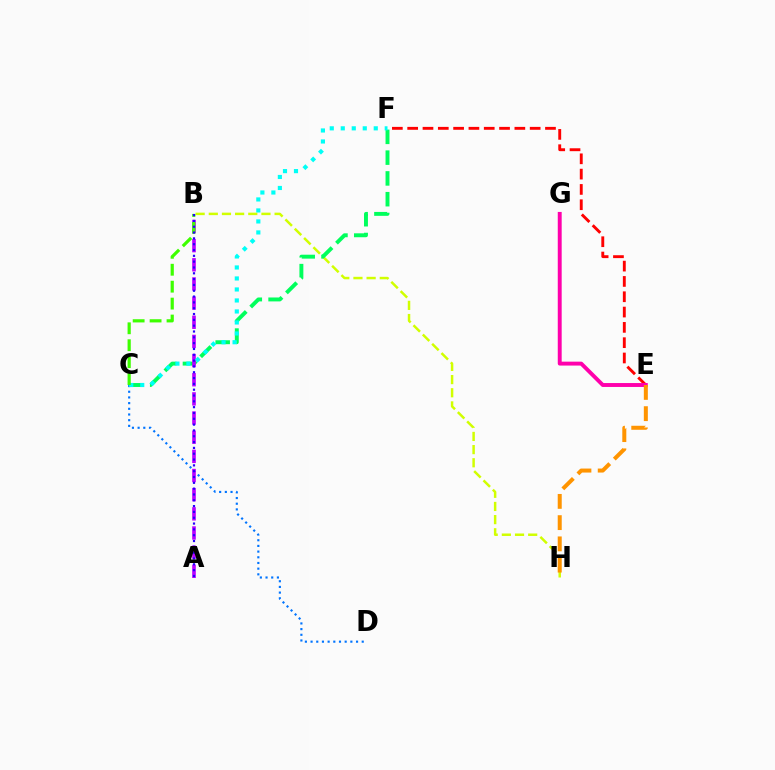{('E', 'F'): [{'color': '#ff0000', 'line_style': 'dashed', 'thickness': 2.08}], ('C', 'D'): [{'color': '#0074ff', 'line_style': 'dotted', 'thickness': 1.54}], ('B', 'H'): [{'color': '#d1ff00', 'line_style': 'dashed', 'thickness': 1.79}], ('C', 'F'): [{'color': '#00ff5c', 'line_style': 'dashed', 'thickness': 2.82}, {'color': '#00fff6', 'line_style': 'dotted', 'thickness': 2.99}], ('E', 'G'): [{'color': '#ff00ac', 'line_style': 'solid', 'thickness': 2.82}], ('A', 'B'): [{'color': '#b900ff', 'line_style': 'dashed', 'thickness': 2.6}, {'color': '#2500ff', 'line_style': 'dotted', 'thickness': 1.58}], ('E', 'H'): [{'color': '#ff9400', 'line_style': 'dashed', 'thickness': 2.89}], ('B', 'C'): [{'color': '#3dff00', 'line_style': 'dashed', 'thickness': 2.3}]}